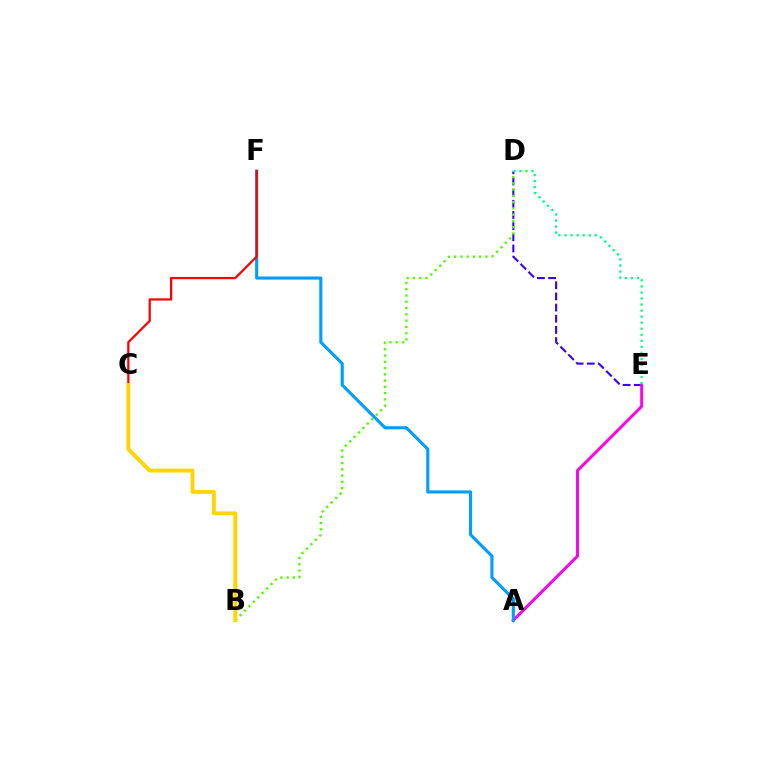{('D', 'E'): [{'color': '#3700ff', 'line_style': 'dashed', 'thickness': 1.52}, {'color': '#00ff86', 'line_style': 'dotted', 'thickness': 1.64}], ('A', 'E'): [{'color': '#ff00ed', 'line_style': 'solid', 'thickness': 2.13}], ('A', 'F'): [{'color': '#009eff', 'line_style': 'solid', 'thickness': 2.24}], ('C', 'F'): [{'color': '#ff0000', 'line_style': 'solid', 'thickness': 1.61}], ('B', 'D'): [{'color': '#4fff00', 'line_style': 'dotted', 'thickness': 1.7}], ('B', 'C'): [{'color': '#ffd500', 'line_style': 'solid', 'thickness': 2.8}]}